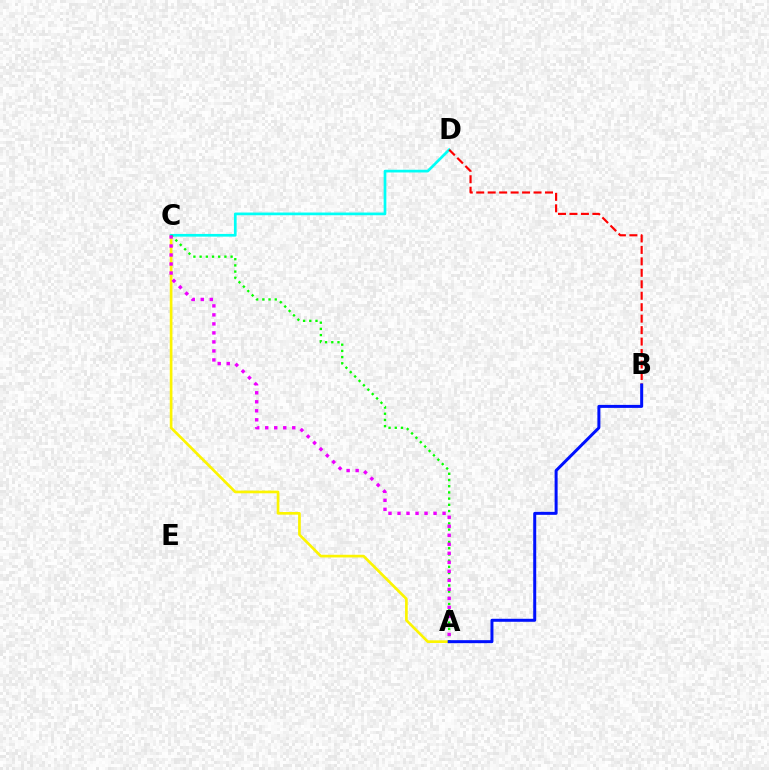{('A', 'C'): [{'color': '#fcf500', 'line_style': 'solid', 'thickness': 1.93}, {'color': '#08ff00', 'line_style': 'dotted', 'thickness': 1.68}, {'color': '#ee00ff', 'line_style': 'dotted', 'thickness': 2.45}], ('C', 'D'): [{'color': '#00fff6', 'line_style': 'solid', 'thickness': 1.95}], ('B', 'D'): [{'color': '#ff0000', 'line_style': 'dashed', 'thickness': 1.56}], ('A', 'B'): [{'color': '#0010ff', 'line_style': 'solid', 'thickness': 2.16}]}